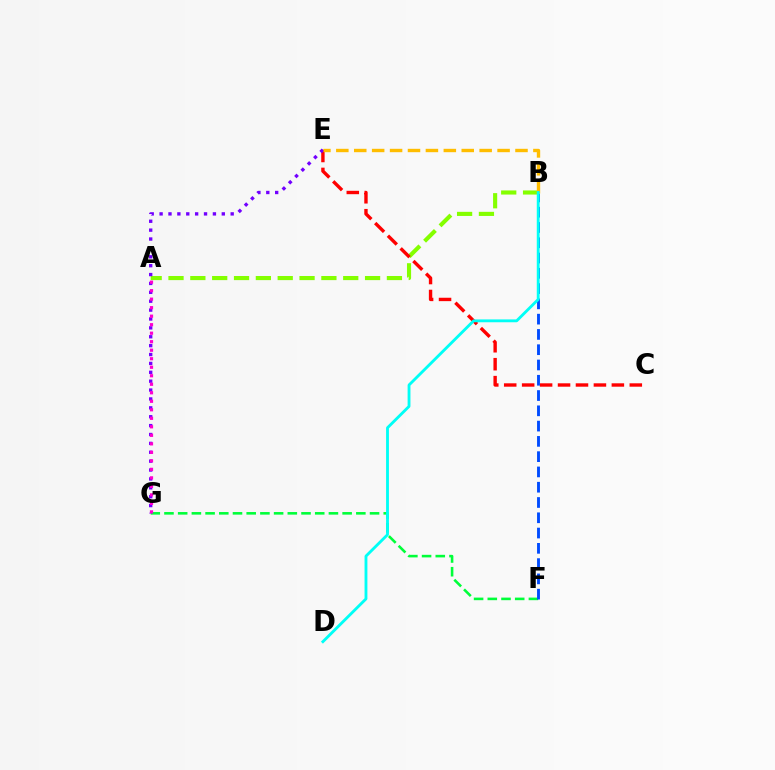{('A', 'B'): [{'color': '#84ff00', 'line_style': 'dashed', 'thickness': 2.97}], ('C', 'E'): [{'color': '#ff0000', 'line_style': 'dashed', 'thickness': 2.44}], ('F', 'G'): [{'color': '#00ff39', 'line_style': 'dashed', 'thickness': 1.86}], ('B', 'F'): [{'color': '#004bff', 'line_style': 'dashed', 'thickness': 2.08}], ('E', 'G'): [{'color': '#7200ff', 'line_style': 'dotted', 'thickness': 2.41}], ('A', 'G'): [{'color': '#ff00cf', 'line_style': 'dotted', 'thickness': 2.31}], ('B', 'E'): [{'color': '#ffbd00', 'line_style': 'dashed', 'thickness': 2.43}], ('B', 'D'): [{'color': '#00fff6', 'line_style': 'solid', 'thickness': 2.05}]}